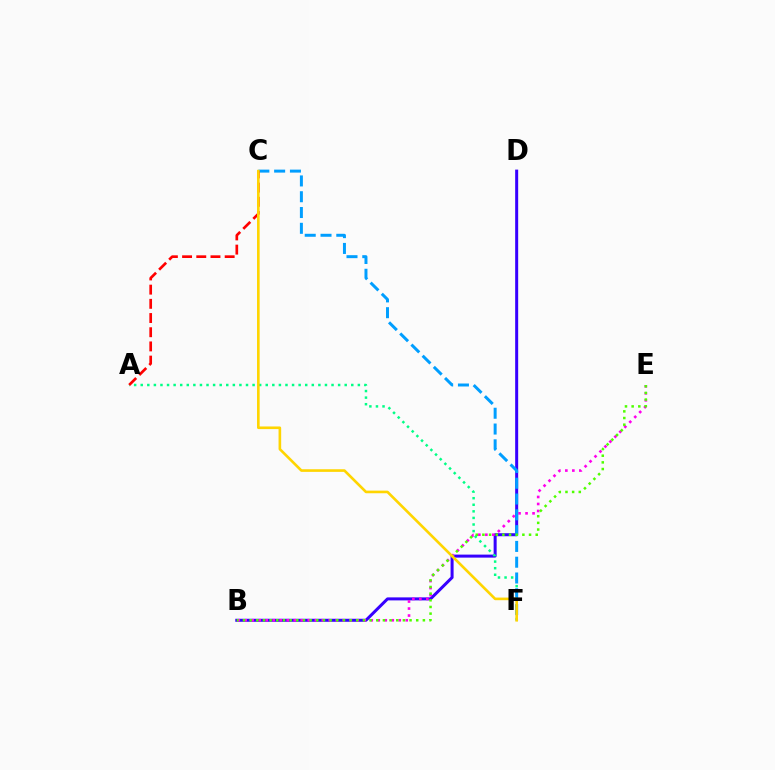{('B', 'D'): [{'color': '#3700ff', 'line_style': 'solid', 'thickness': 2.17}], ('A', 'F'): [{'color': '#00ff86', 'line_style': 'dotted', 'thickness': 1.79}], ('B', 'E'): [{'color': '#ff00ed', 'line_style': 'dotted', 'thickness': 1.9}, {'color': '#4fff00', 'line_style': 'dotted', 'thickness': 1.81}], ('C', 'F'): [{'color': '#009eff', 'line_style': 'dashed', 'thickness': 2.15}, {'color': '#ffd500', 'line_style': 'solid', 'thickness': 1.89}], ('A', 'C'): [{'color': '#ff0000', 'line_style': 'dashed', 'thickness': 1.93}]}